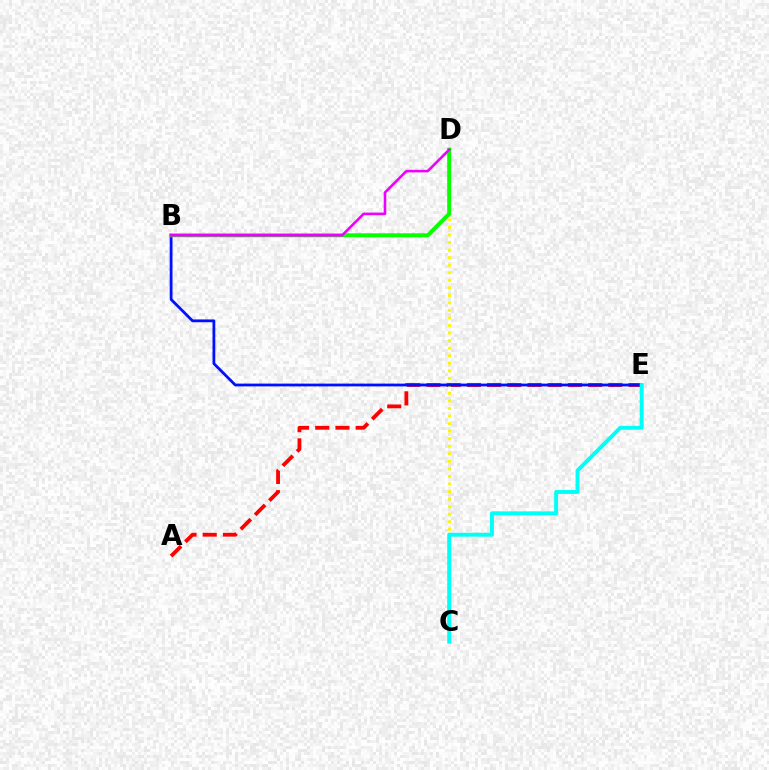{('A', 'E'): [{'color': '#ff0000', 'line_style': 'dashed', 'thickness': 2.75}], ('C', 'D'): [{'color': '#fcf500', 'line_style': 'dotted', 'thickness': 2.05}], ('B', 'E'): [{'color': '#0010ff', 'line_style': 'solid', 'thickness': 2.01}], ('B', 'D'): [{'color': '#08ff00', 'line_style': 'solid', 'thickness': 2.85}, {'color': '#ee00ff', 'line_style': 'solid', 'thickness': 1.87}], ('C', 'E'): [{'color': '#00fff6', 'line_style': 'solid', 'thickness': 2.82}]}